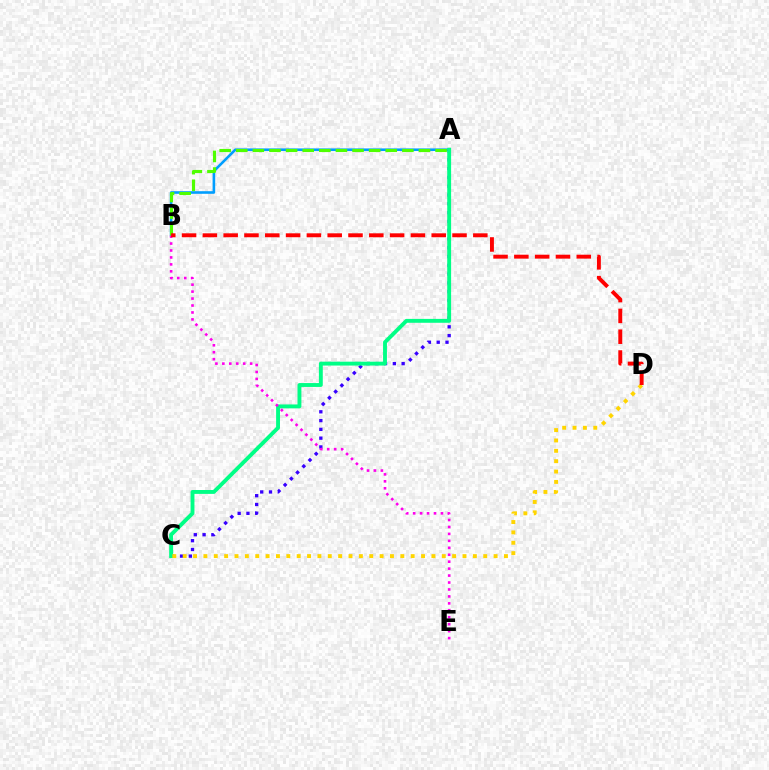{('A', 'B'): [{'color': '#009eff', 'line_style': 'solid', 'thickness': 1.87}, {'color': '#4fff00', 'line_style': 'dashed', 'thickness': 2.26}], ('A', 'C'): [{'color': '#3700ff', 'line_style': 'dotted', 'thickness': 2.39}, {'color': '#00ff86', 'line_style': 'solid', 'thickness': 2.8}], ('B', 'E'): [{'color': '#ff00ed', 'line_style': 'dotted', 'thickness': 1.89}], ('C', 'D'): [{'color': '#ffd500', 'line_style': 'dotted', 'thickness': 2.82}], ('B', 'D'): [{'color': '#ff0000', 'line_style': 'dashed', 'thickness': 2.83}]}